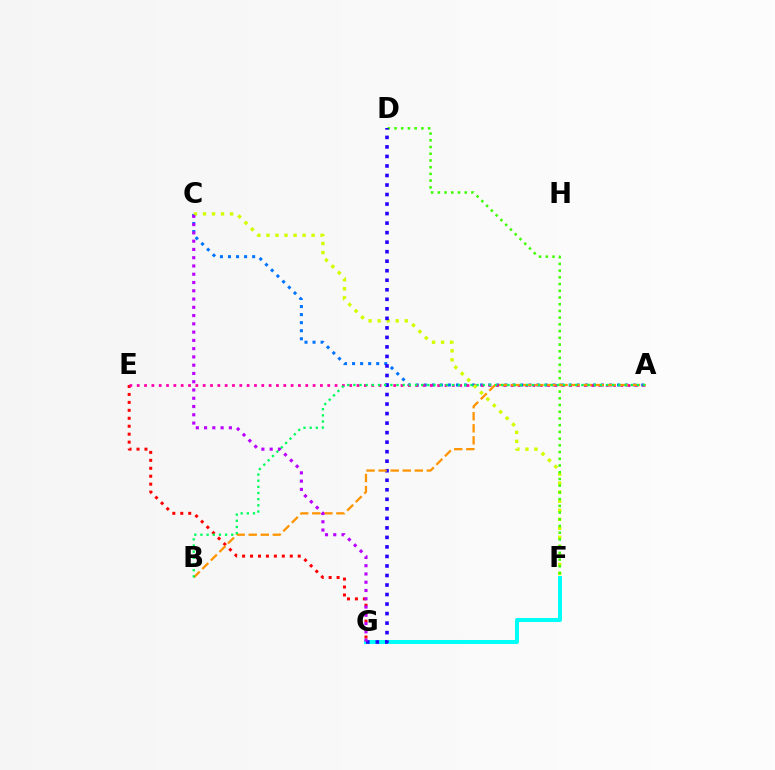{('F', 'G'): [{'color': '#00fff6', 'line_style': 'solid', 'thickness': 2.89}], ('A', 'C'): [{'color': '#0074ff', 'line_style': 'dotted', 'thickness': 2.19}], ('E', 'G'): [{'color': '#ff0000', 'line_style': 'dotted', 'thickness': 2.16}], ('A', 'E'): [{'color': '#ff00ac', 'line_style': 'dotted', 'thickness': 1.99}], ('C', 'F'): [{'color': '#d1ff00', 'line_style': 'dotted', 'thickness': 2.45}], ('D', 'F'): [{'color': '#3dff00', 'line_style': 'dotted', 'thickness': 1.83}], ('D', 'G'): [{'color': '#2500ff', 'line_style': 'dotted', 'thickness': 2.59}], ('A', 'B'): [{'color': '#ff9400', 'line_style': 'dashed', 'thickness': 1.64}, {'color': '#00ff5c', 'line_style': 'dotted', 'thickness': 1.67}], ('C', 'G'): [{'color': '#b900ff', 'line_style': 'dotted', 'thickness': 2.25}]}